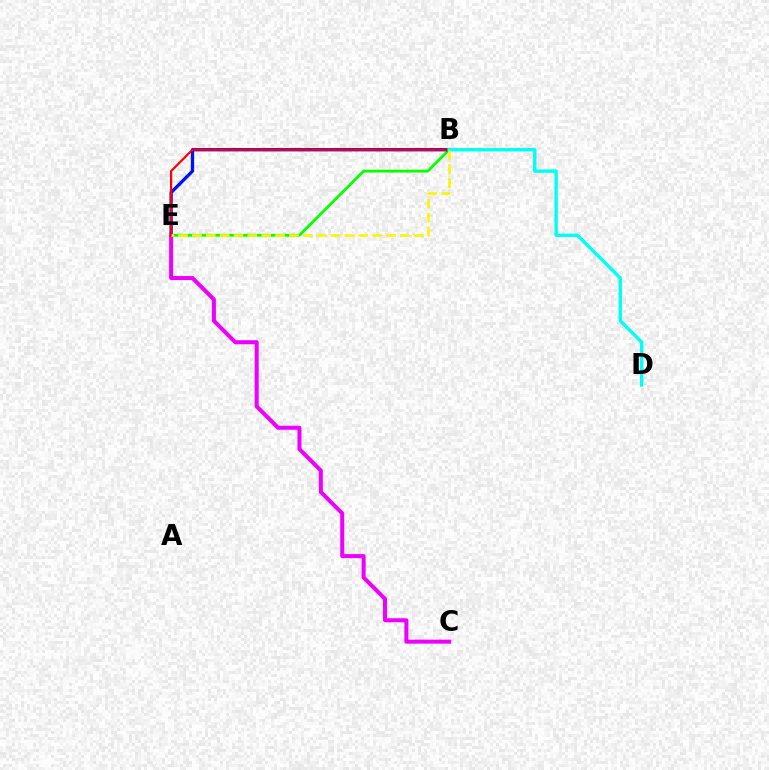{('B', 'E'): [{'color': '#08ff00', 'line_style': 'solid', 'thickness': 2.03}, {'color': '#0010ff', 'line_style': 'solid', 'thickness': 2.38}, {'color': '#ff0000', 'line_style': 'solid', 'thickness': 1.6}, {'color': '#fcf500', 'line_style': 'dashed', 'thickness': 1.88}], ('C', 'E'): [{'color': '#ee00ff', 'line_style': 'solid', 'thickness': 2.89}], ('B', 'D'): [{'color': '#00fff6', 'line_style': 'solid', 'thickness': 2.45}]}